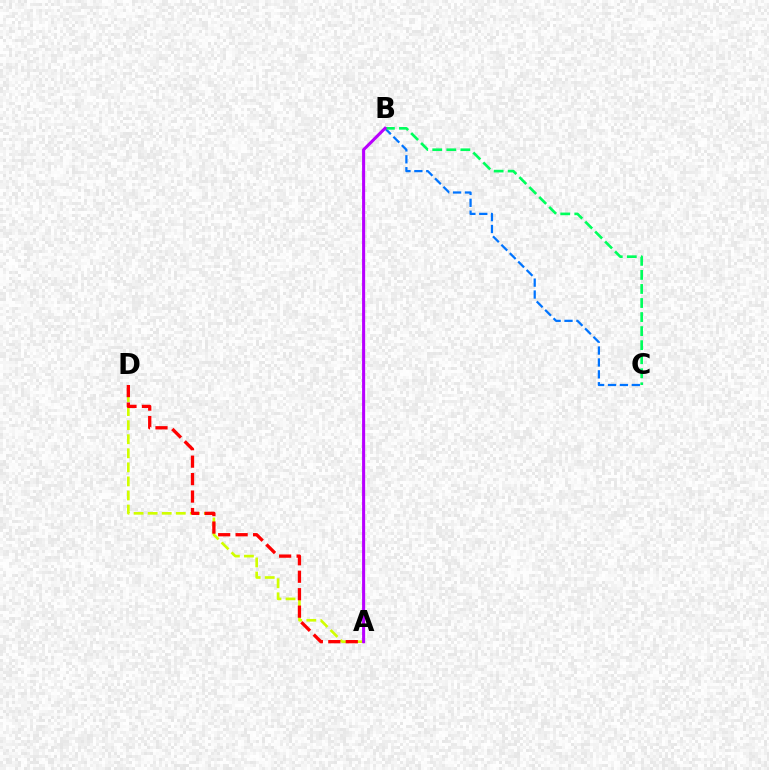{('A', 'D'): [{'color': '#d1ff00', 'line_style': 'dashed', 'thickness': 1.91}, {'color': '#ff0000', 'line_style': 'dashed', 'thickness': 2.37}], ('B', 'C'): [{'color': '#0074ff', 'line_style': 'dashed', 'thickness': 1.62}, {'color': '#00ff5c', 'line_style': 'dashed', 'thickness': 1.91}], ('A', 'B'): [{'color': '#b900ff', 'line_style': 'solid', 'thickness': 2.21}]}